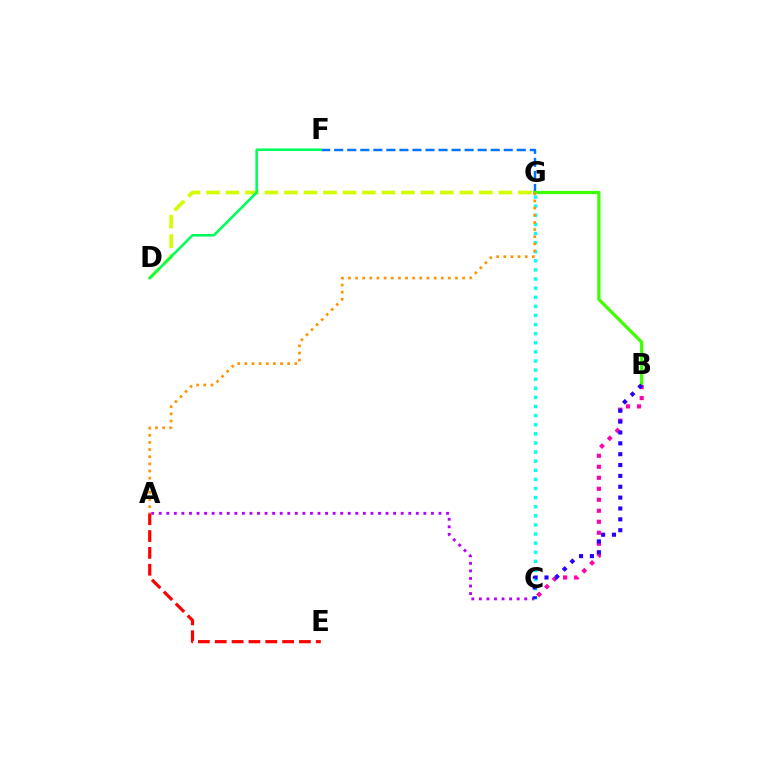{('F', 'G'): [{'color': '#0074ff', 'line_style': 'dashed', 'thickness': 1.77}], ('B', 'G'): [{'color': '#3dff00', 'line_style': 'solid', 'thickness': 2.33}], ('B', 'C'): [{'color': '#ff00ac', 'line_style': 'dotted', 'thickness': 2.99}, {'color': '#2500ff', 'line_style': 'dotted', 'thickness': 2.95}], ('D', 'G'): [{'color': '#d1ff00', 'line_style': 'dashed', 'thickness': 2.65}], ('D', 'F'): [{'color': '#00ff5c', 'line_style': 'solid', 'thickness': 1.85}], ('A', 'C'): [{'color': '#b900ff', 'line_style': 'dotted', 'thickness': 2.05}], ('A', 'E'): [{'color': '#ff0000', 'line_style': 'dashed', 'thickness': 2.29}], ('C', 'G'): [{'color': '#00fff6', 'line_style': 'dotted', 'thickness': 2.47}], ('A', 'G'): [{'color': '#ff9400', 'line_style': 'dotted', 'thickness': 1.94}]}